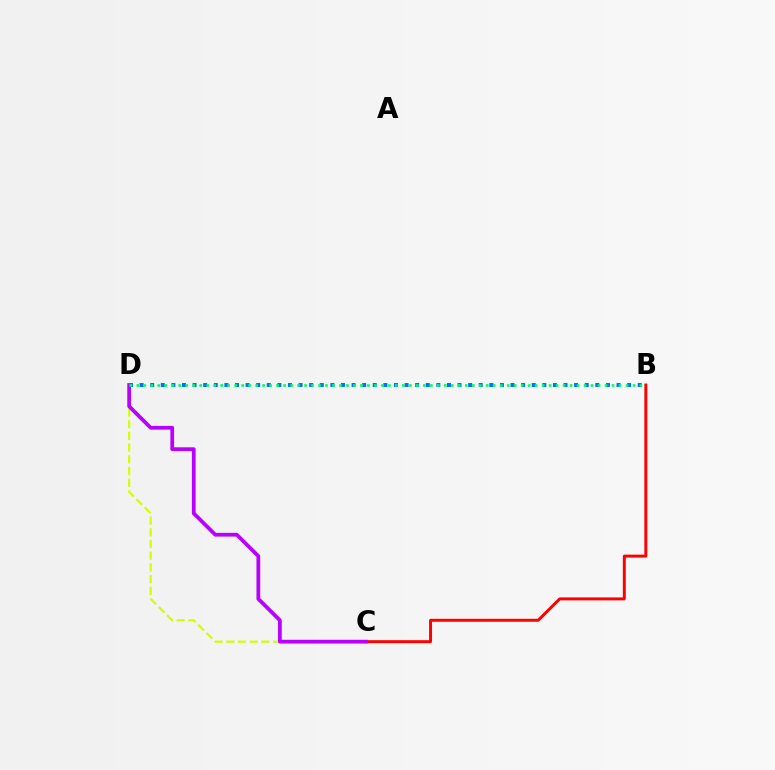{('B', 'C'): [{'color': '#ff0000', 'line_style': 'solid', 'thickness': 2.13}], ('C', 'D'): [{'color': '#d1ff00', 'line_style': 'dashed', 'thickness': 1.59}, {'color': '#b900ff', 'line_style': 'solid', 'thickness': 2.7}], ('B', 'D'): [{'color': '#0074ff', 'line_style': 'dotted', 'thickness': 2.88}, {'color': '#00ff5c', 'line_style': 'dotted', 'thickness': 1.9}]}